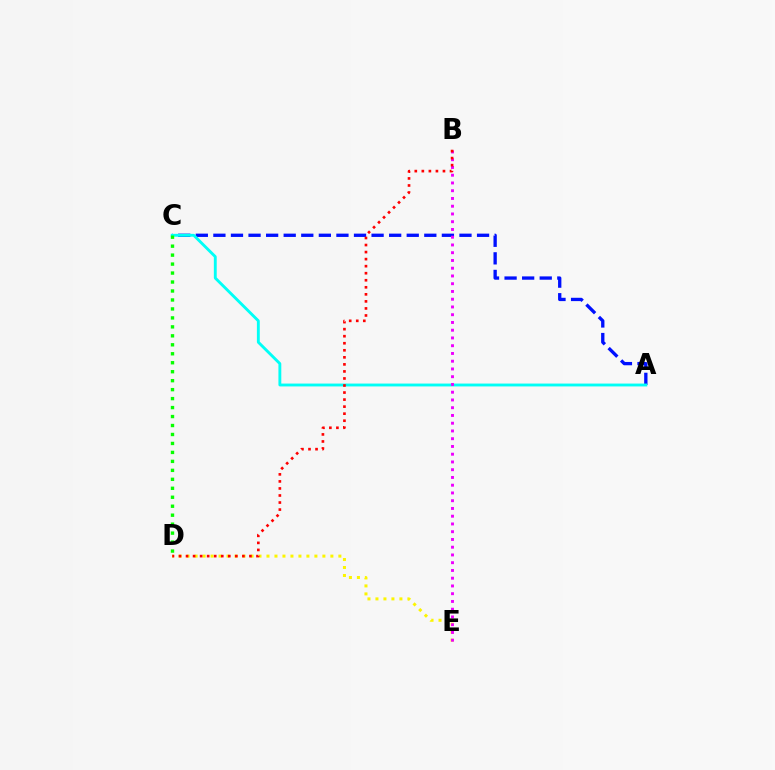{('A', 'C'): [{'color': '#0010ff', 'line_style': 'dashed', 'thickness': 2.39}, {'color': '#00fff6', 'line_style': 'solid', 'thickness': 2.07}], ('D', 'E'): [{'color': '#fcf500', 'line_style': 'dotted', 'thickness': 2.17}], ('B', 'E'): [{'color': '#ee00ff', 'line_style': 'dotted', 'thickness': 2.11}], ('C', 'D'): [{'color': '#08ff00', 'line_style': 'dotted', 'thickness': 2.44}], ('B', 'D'): [{'color': '#ff0000', 'line_style': 'dotted', 'thickness': 1.91}]}